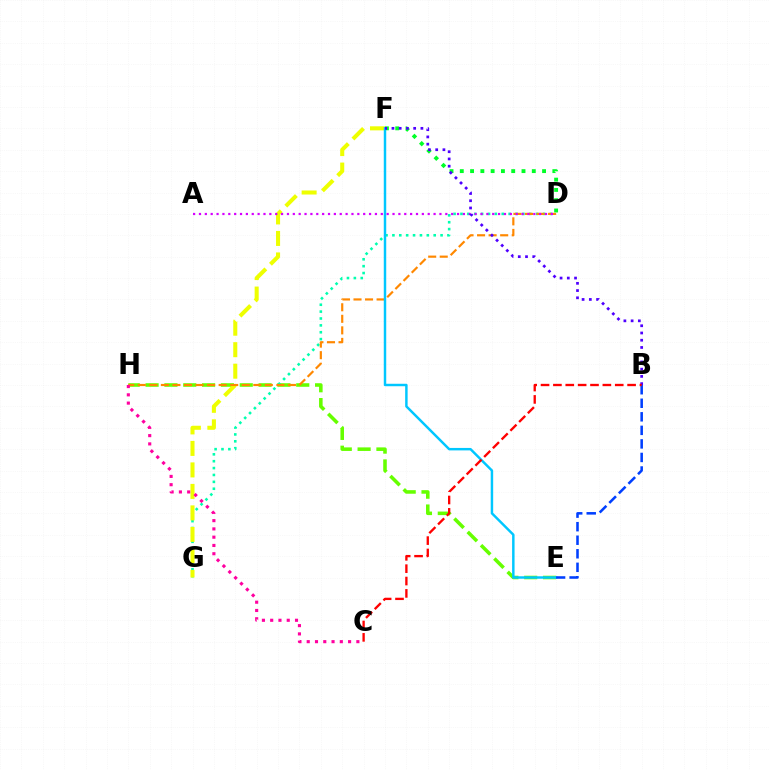{('E', 'H'): [{'color': '#66ff00', 'line_style': 'dashed', 'thickness': 2.56}], ('D', 'G'): [{'color': '#00ffaf', 'line_style': 'dotted', 'thickness': 1.87}], ('F', 'G'): [{'color': '#eeff00', 'line_style': 'dashed', 'thickness': 2.92}], ('D', 'H'): [{'color': '#ff8800', 'line_style': 'dashed', 'thickness': 1.57}], ('C', 'H'): [{'color': '#ff00a0', 'line_style': 'dotted', 'thickness': 2.25}], ('D', 'F'): [{'color': '#00ff27', 'line_style': 'dotted', 'thickness': 2.79}], ('E', 'F'): [{'color': '#00c7ff', 'line_style': 'solid', 'thickness': 1.77}], ('B', 'E'): [{'color': '#003fff', 'line_style': 'dashed', 'thickness': 1.84}], ('A', 'D'): [{'color': '#d600ff', 'line_style': 'dotted', 'thickness': 1.59}], ('B', 'F'): [{'color': '#4f00ff', 'line_style': 'dotted', 'thickness': 1.97}], ('B', 'C'): [{'color': '#ff0000', 'line_style': 'dashed', 'thickness': 1.68}]}